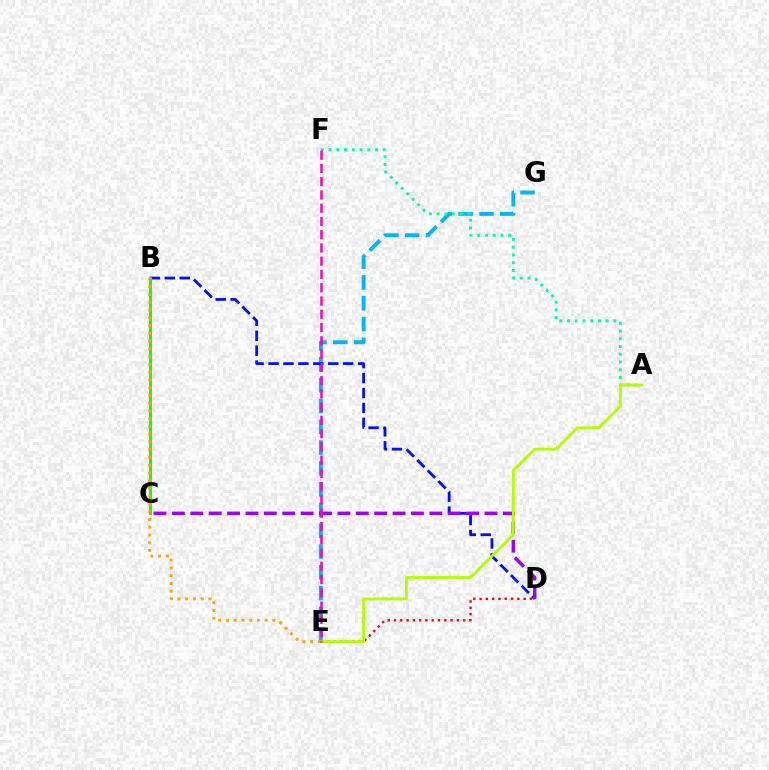{('E', 'G'): [{'color': '#00b5ff', 'line_style': 'dashed', 'thickness': 2.82}], ('B', 'D'): [{'color': '#0010ff', 'line_style': 'dashed', 'thickness': 2.03}], ('A', 'F'): [{'color': '#00ff9d', 'line_style': 'dotted', 'thickness': 2.11}], ('C', 'D'): [{'color': '#9b00ff', 'line_style': 'dashed', 'thickness': 2.5}], ('B', 'C'): [{'color': '#08ff00', 'line_style': 'solid', 'thickness': 2.05}], ('D', 'E'): [{'color': '#ff0000', 'line_style': 'dotted', 'thickness': 1.71}], ('A', 'E'): [{'color': '#b3ff00', 'line_style': 'solid', 'thickness': 2.03}], ('B', 'E'): [{'color': '#ffa500', 'line_style': 'dotted', 'thickness': 2.11}], ('E', 'F'): [{'color': '#ff00bd', 'line_style': 'dashed', 'thickness': 1.8}]}